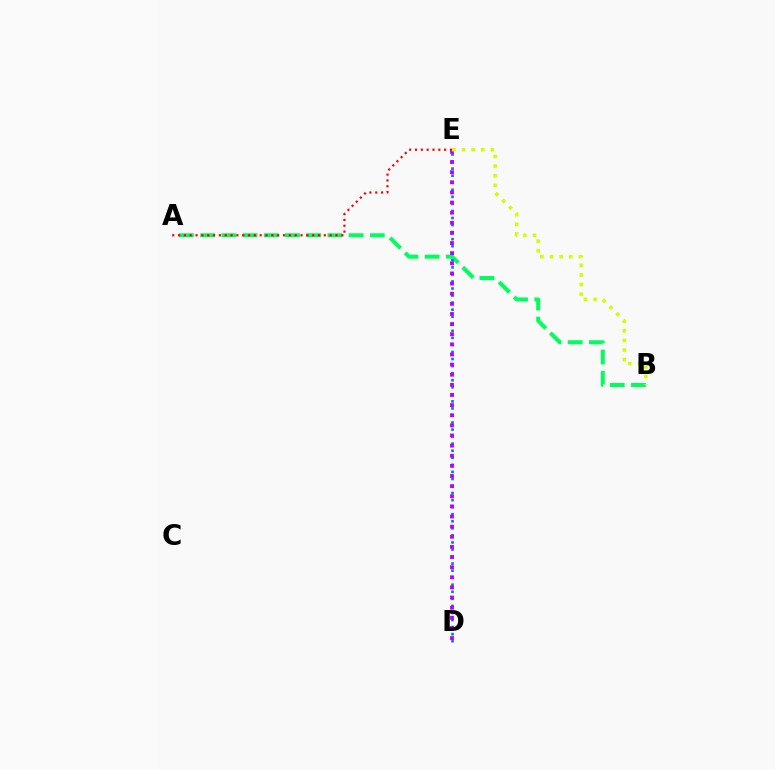{('A', 'B'): [{'color': '#00ff5c', 'line_style': 'dashed', 'thickness': 2.88}], ('D', 'E'): [{'color': '#0074ff', 'line_style': 'dotted', 'thickness': 1.92}, {'color': '#b900ff', 'line_style': 'dotted', 'thickness': 2.75}], ('A', 'E'): [{'color': '#ff0000', 'line_style': 'dotted', 'thickness': 1.58}], ('B', 'E'): [{'color': '#d1ff00', 'line_style': 'dotted', 'thickness': 2.61}]}